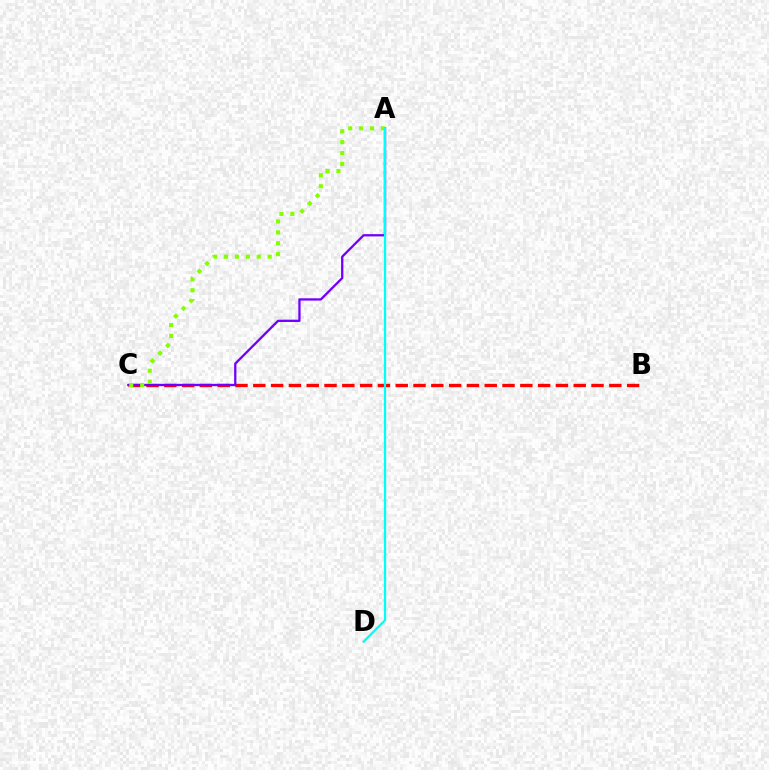{('B', 'C'): [{'color': '#ff0000', 'line_style': 'dashed', 'thickness': 2.42}], ('A', 'C'): [{'color': '#7200ff', 'line_style': 'solid', 'thickness': 1.65}, {'color': '#84ff00', 'line_style': 'dotted', 'thickness': 2.96}], ('A', 'D'): [{'color': '#00fff6', 'line_style': 'solid', 'thickness': 1.63}]}